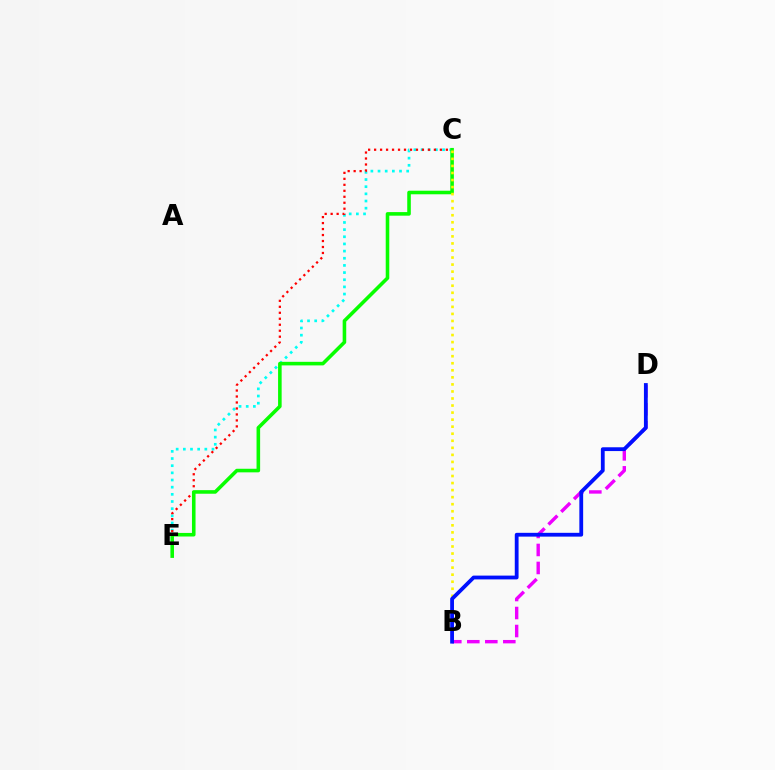{('C', 'E'): [{'color': '#00fff6', 'line_style': 'dotted', 'thickness': 1.95}, {'color': '#ff0000', 'line_style': 'dotted', 'thickness': 1.62}, {'color': '#08ff00', 'line_style': 'solid', 'thickness': 2.57}], ('B', 'D'): [{'color': '#ee00ff', 'line_style': 'dashed', 'thickness': 2.45}, {'color': '#0010ff', 'line_style': 'solid', 'thickness': 2.73}], ('B', 'C'): [{'color': '#fcf500', 'line_style': 'dotted', 'thickness': 1.91}]}